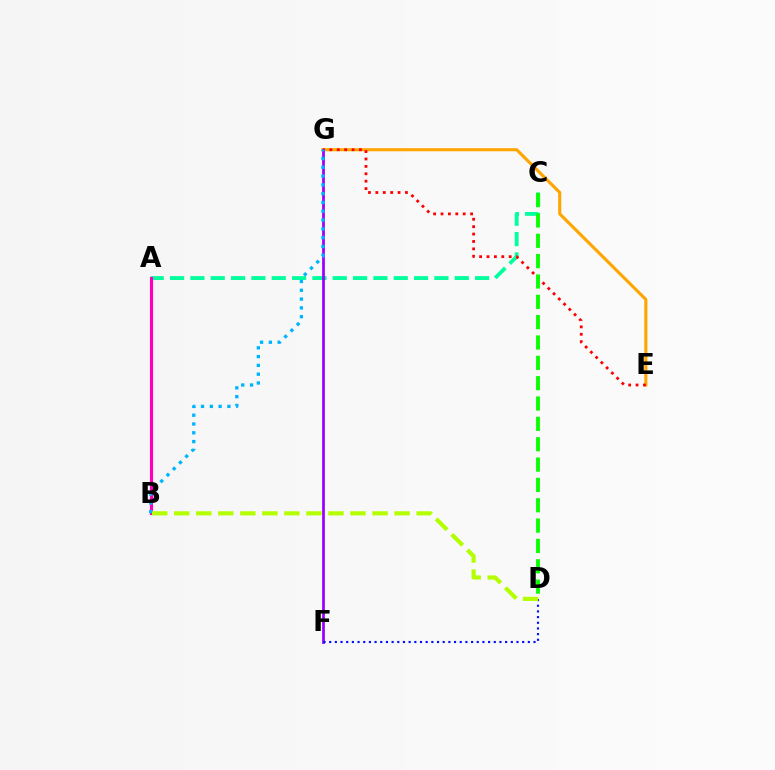{('E', 'G'): [{'color': '#ffa500', 'line_style': 'solid', 'thickness': 2.23}, {'color': '#ff0000', 'line_style': 'dotted', 'thickness': 2.01}], ('A', 'C'): [{'color': '#00ff9d', 'line_style': 'dashed', 'thickness': 2.76}], ('F', 'G'): [{'color': '#9b00ff', 'line_style': 'solid', 'thickness': 1.98}], ('A', 'B'): [{'color': '#ff00bd', 'line_style': 'solid', 'thickness': 2.26}], ('C', 'D'): [{'color': '#08ff00', 'line_style': 'dashed', 'thickness': 2.76}], ('D', 'F'): [{'color': '#0010ff', 'line_style': 'dotted', 'thickness': 1.54}], ('B', 'G'): [{'color': '#00b5ff', 'line_style': 'dotted', 'thickness': 2.39}], ('B', 'D'): [{'color': '#b3ff00', 'line_style': 'dashed', 'thickness': 2.99}]}